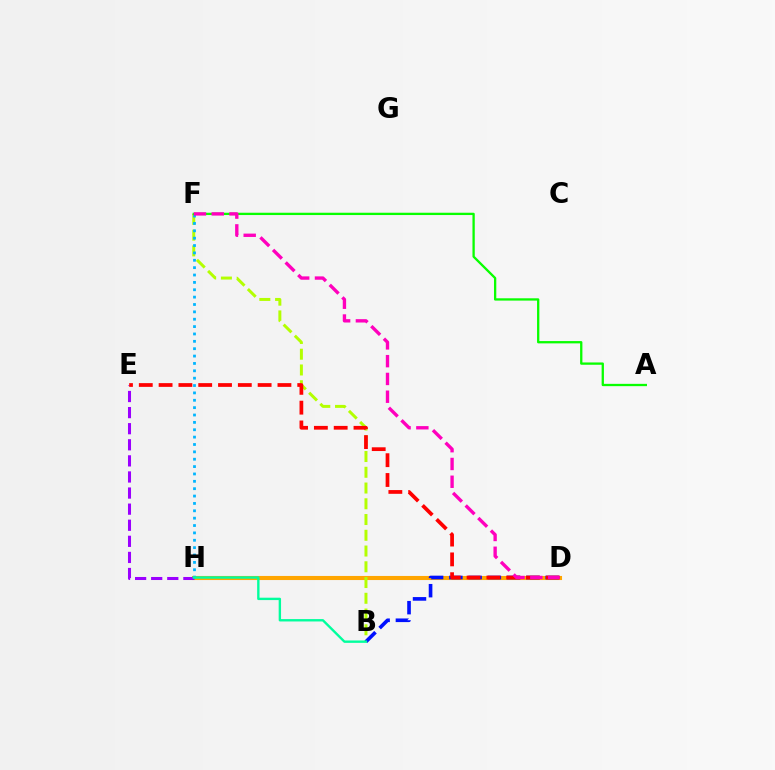{('D', 'H'): [{'color': '#ffa500', 'line_style': 'solid', 'thickness': 2.94}], ('E', 'H'): [{'color': '#9b00ff', 'line_style': 'dashed', 'thickness': 2.19}], ('B', 'F'): [{'color': '#b3ff00', 'line_style': 'dashed', 'thickness': 2.14}], ('F', 'H'): [{'color': '#00b5ff', 'line_style': 'dotted', 'thickness': 2.0}], ('B', 'D'): [{'color': '#0010ff', 'line_style': 'dashed', 'thickness': 2.62}], ('A', 'F'): [{'color': '#08ff00', 'line_style': 'solid', 'thickness': 1.66}], ('D', 'E'): [{'color': '#ff0000', 'line_style': 'dashed', 'thickness': 2.69}], ('D', 'F'): [{'color': '#ff00bd', 'line_style': 'dashed', 'thickness': 2.42}], ('B', 'H'): [{'color': '#00ff9d', 'line_style': 'solid', 'thickness': 1.71}]}